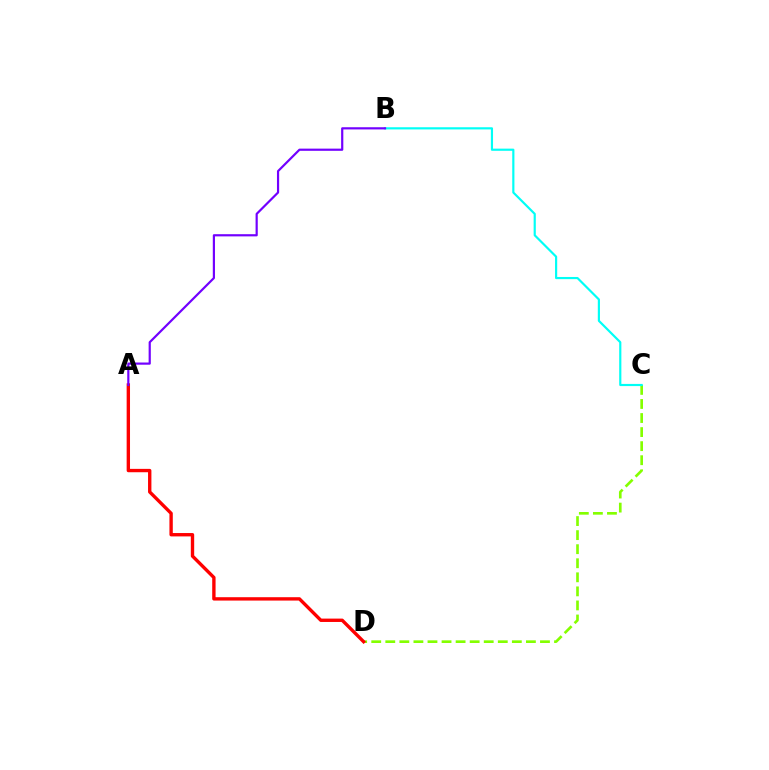{('C', 'D'): [{'color': '#84ff00', 'line_style': 'dashed', 'thickness': 1.91}], ('A', 'D'): [{'color': '#ff0000', 'line_style': 'solid', 'thickness': 2.42}], ('B', 'C'): [{'color': '#00fff6', 'line_style': 'solid', 'thickness': 1.57}], ('A', 'B'): [{'color': '#7200ff', 'line_style': 'solid', 'thickness': 1.58}]}